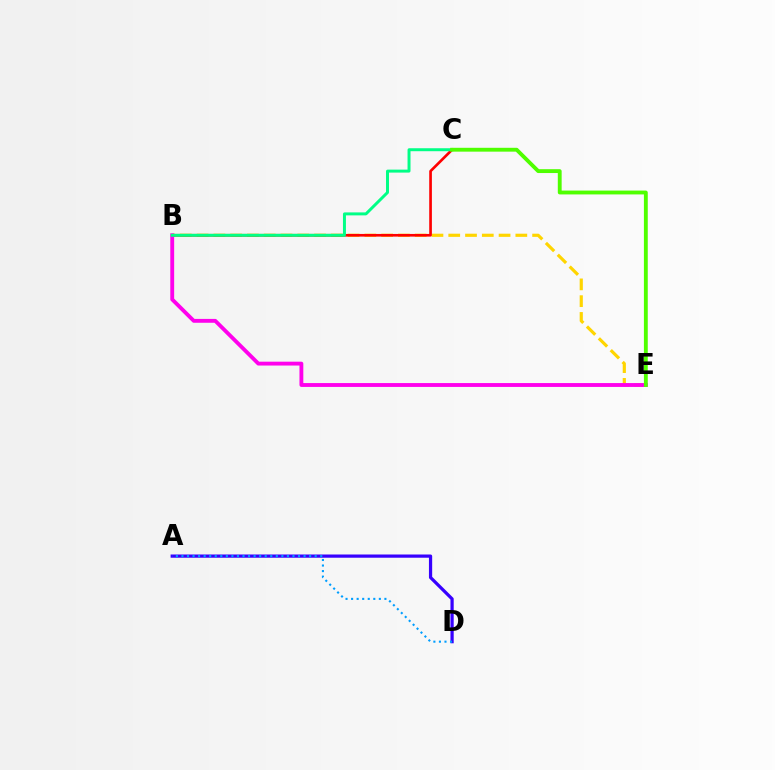{('B', 'E'): [{'color': '#ffd500', 'line_style': 'dashed', 'thickness': 2.28}, {'color': '#ff00ed', 'line_style': 'solid', 'thickness': 2.78}], ('A', 'D'): [{'color': '#3700ff', 'line_style': 'solid', 'thickness': 2.32}, {'color': '#009eff', 'line_style': 'dotted', 'thickness': 1.51}], ('B', 'C'): [{'color': '#ff0000', 'line_style': 'solid', 'thickness': 1.92}, {'color': '#00ff86', 'line_style': 'solid', 'thickness': 2.14}], ('C', 'E'): [{'color': '#4fff00', 'line_style': 'solid', 'thickness': 2.77}]}